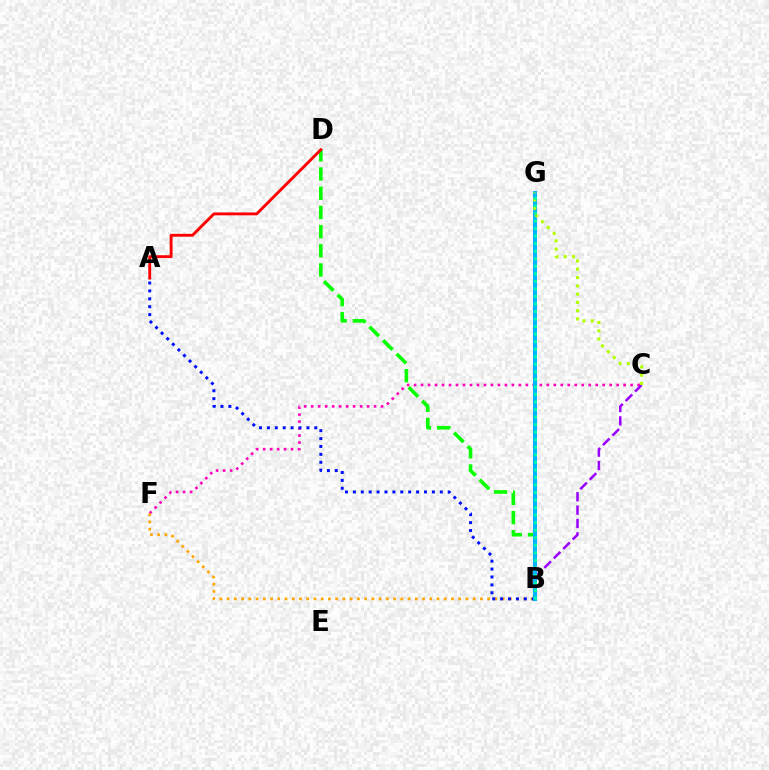{('B', 'D'): [{'color': '#08ff00', 'line_style': 'dashed', 'thickness': 2.61}], ('C', 'F'): [{'color': '#ff00bd', 'line_style': 'dotted', 'thickness': 1.9}], ('B', 'F'): [{'color': '#ffa500', 'line_style': 'dotted', 'thickness': 1.97}], ('B', 'C'): [{'color': '#9b00ff', 'line_style': 'dashed', 'thickness': 1.82}], ('A', 'B'): [{'color': '#0010ff', 'line_style': 'dotted', 'thickness': 2.15}], ('B', 'G'): [{'color': '#00b5ff', 'line_style': 'solid', 'thickness': 2.89}, {'color': '#00ff9d', 'line_style': 'dotted', 'thickness': 2.05}], ('C', 'G'): [{'color': '#b3ff00', 'line_style': 'dotted', 'thickness': 2.25}], ('A', 'D'): [{'color': '#ff0000', 'line_style': 'solid', 'thickness': 2.07}]}